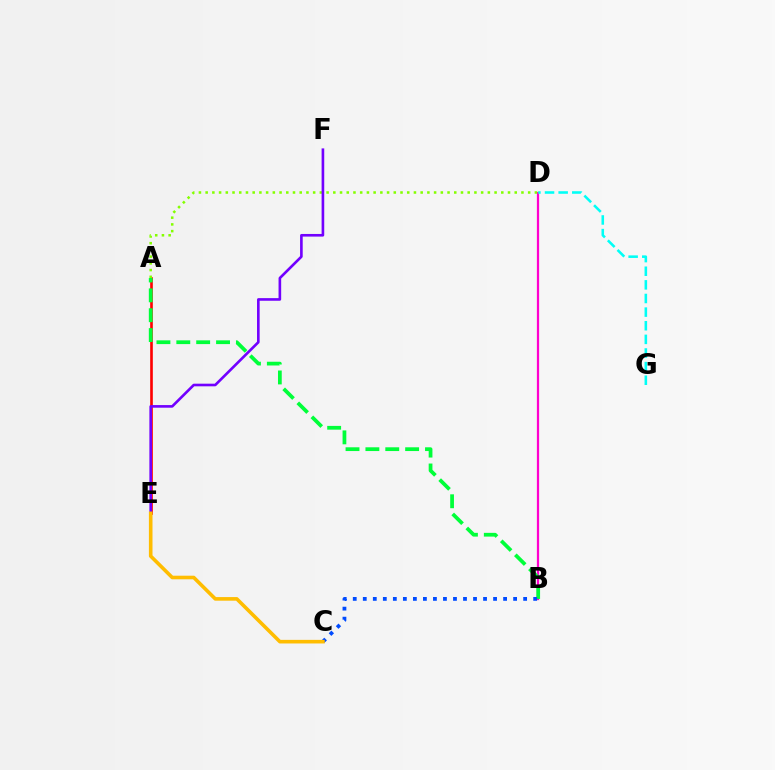{('B', 'D'): [{'color': '#ff00cf', 'line_style': 'solid', 'thickness': 1.62}], ('A', 'E'): [{'color': '#ff0000', 'line_style': 'solid', 'thickness': 1.9}], ('A', 'D'): [{'color': '#84ff00', 'line_style': 'dotted', 'thickness': 1.83}], ('E', 'F'): [{'color': '#7200ff', 'line_style': 'solid', 'thickness': 1.89}], ('A', 'B'): [{'color': '#00ff39', 'line_style': 'dashed', 'thickness': 2.7}], ('B', 'C'): [{'color': '#004bff', 'line_style': 'dotted', 'thickness': 2.72}], ('D', 'G'): [{'color': '#00fff6', 'line_style': 'dashed', 'thickness': 1.85}], ('C', 'E'): [{'color': '#ffbd00', 'line_style': 'solid', 'thickness': 2.59}]}